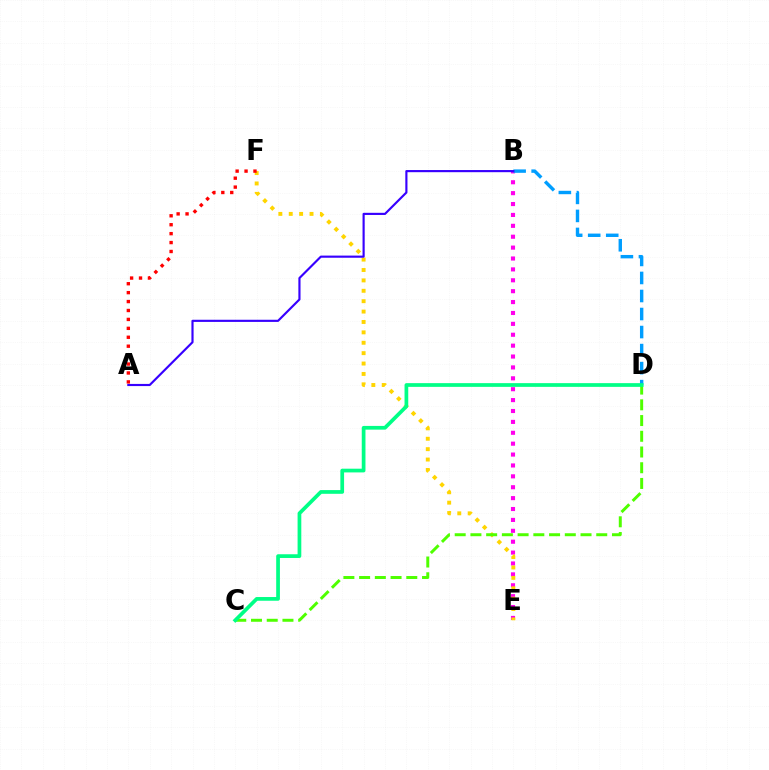{('B', 'E'): [{'color': '#ff00ed', 'line_style': 'dotted', 'thickness': 2.96}], ('E', 'F'): [{'color': '#ffd500', 'line_style': 'dotted', 'thickness': 2.82}], ('C', 'D'): [{'color': '#4fff00', 'line_style': 'dashed', 'thickness': 2.14}, {'color': '#00ff86', 'line_style': 'solid', 'thickness': 2.68}], ('B', 'D'): [{'color': '#009eff', 'line_style': 'dashed', 'thickness': 2.45}], ('A', 'B'): [{'color': '#3700ff', 'line_style': 'solid', 'thickness': 1.55}], ('A', 'F'): [{'color': '#ff0000', 'line_style': 'dotted', 'thickness': 2.42}]}